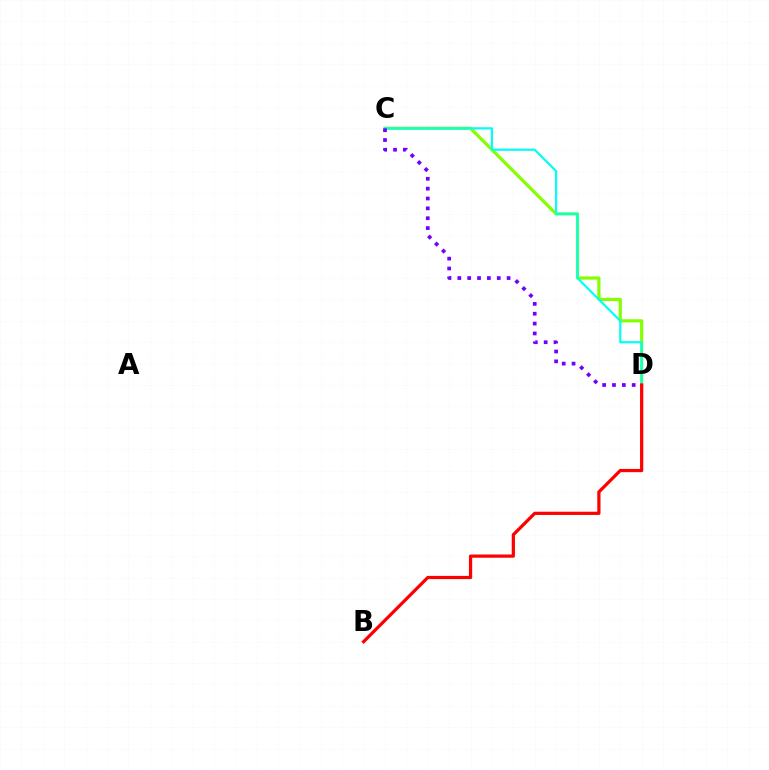{('C', 'D'): [{'color': '#84ff00', 'line_style': 'solid', 'thickness': 2.29}, {'color': '#00fff6', 'line_style': 'solid', 'thickness': 1.57}, {'color': '#7200ff', 'line_style': 'dotted', 'thickness': 2.68}], ('B', 'D'): [{'color': '#ff0000', 'line_style': 'solid', 'thickness': 2.33}]}